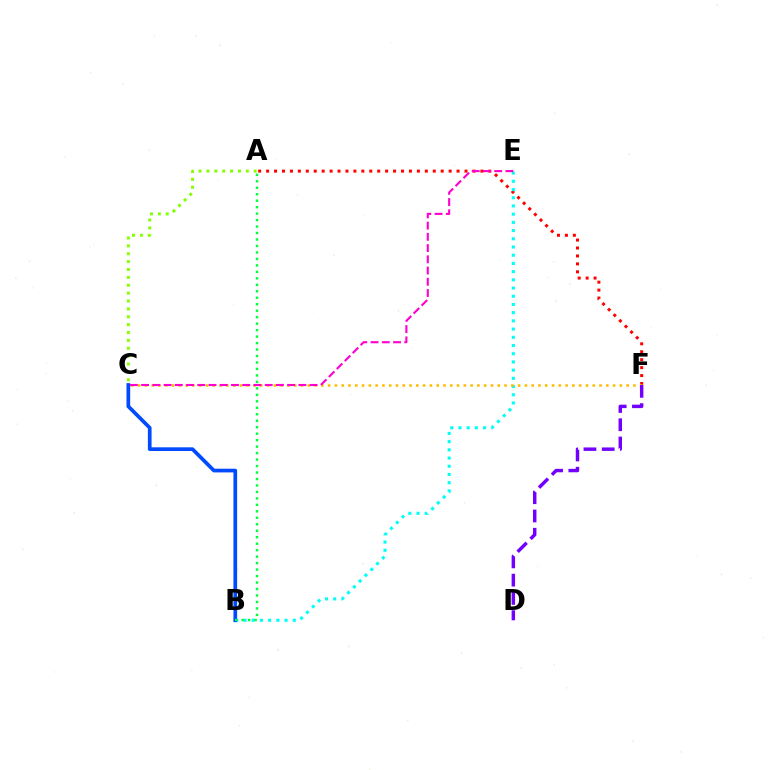{('A', 'F'): [{'color': '#ff0000', 'line_style': 'dotted', 'thickness': 2.16}], ('B', 'E'): [{'color': '#00fff6', 'line_style': 'dotted', 'thickness': 2.23}], ('B', 'C'): [{'color': '#004bff', 'line_style': 'solid', 'thickness': 2.67}], ('A', 'B'): [{'color': '#00ff39', 'line_style': 'dotted', 'thickness': 1.76}], ('A', 'C'): [{'color': '#84ff00', 'line_style': 'dotted', 'thickness': 2.14}], ('C', 'F'): [{'color': '#ffbd00', 'line_style': 'dotted', 'thickness': 1.84}], ('D', 'F'): [{'color': '#7200ff', 'line_style': 'dashed', 'thickness': 2.48}], ('C', 'E'): [{'color': '#ff00cf', 'line_style': 'dashed', 'thickness': 1.53}]}